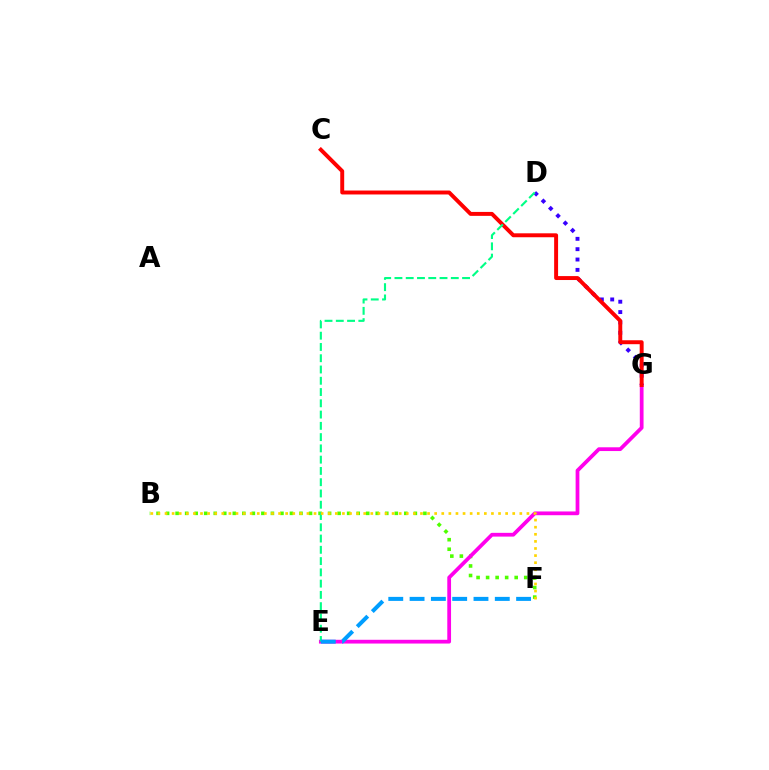{('B', 'F'): [{'color': '#4fff00', 'line_style': 'dotted', 'thickness': 2.59}, {'color': '#ffd500', 'line_style': 'dotted', 'thickness': 1.93}], ('E', 'G'): [{'color': '#ff00ed', 'line_style': 'solid', 'thickness': 2.71}], ('D', 'G'): [{'color': '#3700ff', 'line_style': 'dotted', 'thickness': 2.81}], ('C', 'G'): [{'color': '#ff0000', 'line_style': 'solid', 'thickness': 2.84}], ('D', 'E'): [{'color': '#00ff86', 'line_style': 'dashed', 'thickness': 1.53}], ('E', 'F'): [{'color': '#009eff', 'line_style': 'dashed', 'thickness': 2.89}]}